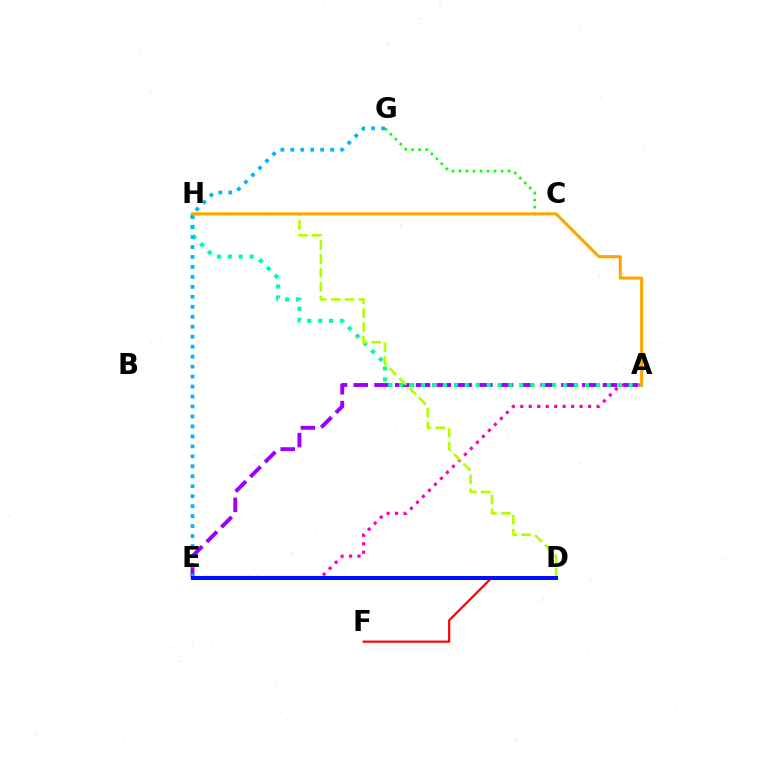{('D', 'F'): [{'color': '#ff0000', 'line_style': 'solid', 'thickness': 1.58}], ('A', 'E'): [{'color': '#ff00bd', 'line_style': 'dotted', 'thickness': 2.3}, {'color': '#9b00ff', 'line_style': 'dashed', 'thickness': 2.82}], ('A', 'H'): [{'color': '#00ff9d', 'line_style': 'dotted', 'thickness': 2.97}, {'color': '#ffa500', 'line_style': 'solid', 'thickness': 2.18}], ('E', 'G'): [{'color': '#00b5ff', 'line_style': 'dotted', 'thickness': 2.71}], ('C', 'G'): [{'color': '#08ff00', 'line_style': 'dotted', 'thickness': 1.91}], ('D', 'H'): [{'color': '#b3ff00', 'line_style': 'dashed', 'thickness': 1.88}], ('D', 'E'): [{'color': '#0010ff', 'line_style': 'solid', 'thickness': 2.9}]}